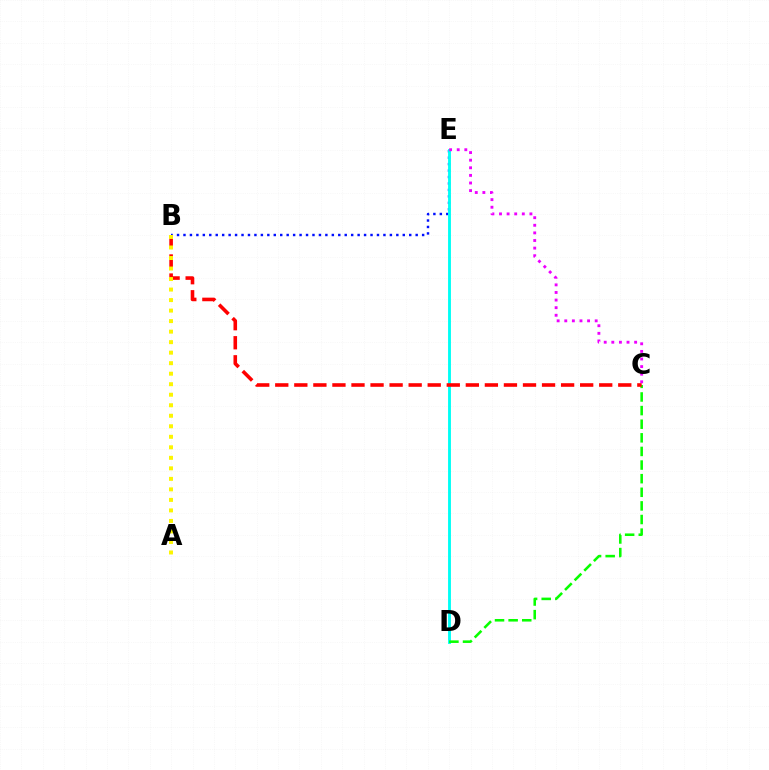{('B', 'E'): [{'color': '#0010ff', 'line_style': 'dotted', 'thickness': 1.75}], ('D', 'E'): [{'color': '#00fff6', 'line_style': 'solid', 'thickness': 2.07}], ('C', 'D'): [{'color': '#08ff00', 'line_style': 'dashed', 'thickness': 1.85}], ('C', 'E'): [{'color': '#ee00ff', 'line_style': 'dotted', 'thickness': 2.07}], ('B', 'C'): [{'color': '#ff0000', 'line_style': 'dashed', 'thickness': 2.59}], ('A', 'B'): [{'color': '#fcf500', 'line_style': 'dotted', 'thickness': 2.86}]}